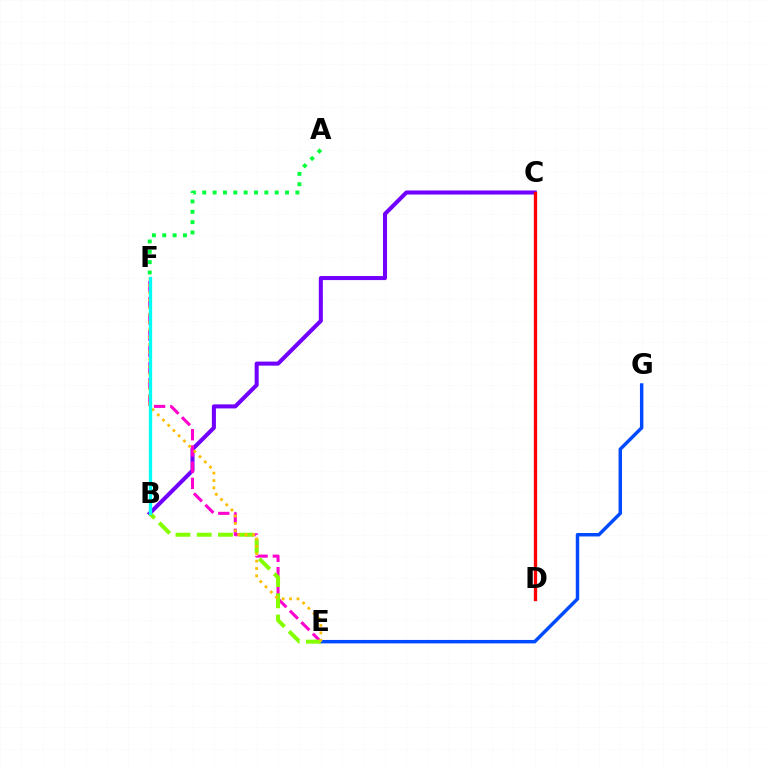{('B', 'C'): [{'color': '#7200ff', 'line_style': 'solid', 'thickness': 2.92}], ('E', 'F'): [{'color': '#ff00cf', 'line_style': 'dashed', 'thickness': 2.2}, {'color': '#ffbd00', 'line_style': 'dotted', 'thickness': 2.01}], ('E', 'G'): [{'color': '#004bff', 'line_style': 'solid', 'thickness': 2.49}], ('B', 'E'): [{'color': '#84ff00', 'line_style': 'dashed', 'thickness': 2.88}], ('A', 'F'): [{'color': '#00ff39', 'line_style': 'dotted', 'thickness': 2.81}], ('C', 'D'): [{'color': '#ff0000', 'line_style': 'solid', 'thickness': 2.39}], ('B', 'F'): [{'color': '#00fff6', 'line_style': 'solid', 'thickness': 2.37}]}